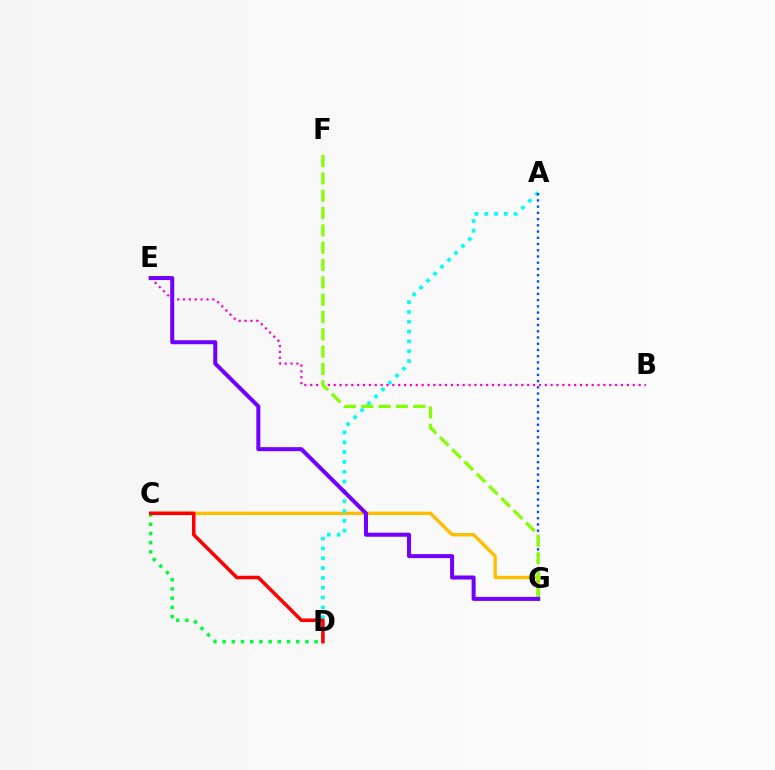{('B', 'E'): [{'color': '#ff00cf', 'line_style': 'dotted', 'thickness': 1.59}], ('C', 'G'): [{'color': '#ffbd00', 'line_style': 'solid', 'thickness': 2.42}], ('A', 'D'): [{'color': '#00fff6', 'line_style': 'dotted', 'thickness': 2.67}], ('A', 'G'): [{'color': '#004bff', 'line_style': 'dotted', 'thickness': 1.69}], ('C', 'D'): [{'color': '#00ff39', 'line_style': 'dotted', 'thickness': 2.5}, {'color': '#ff0000', 'line_style': 'solid', 'thickness': 2.52}], ('F', 'G'): [{'color': '#84ff00', 'line_style': 'dashed', 'thickness': 2.35}], ('E', 'G'): [{'color': '#7200ff', 'line_style': 'solid', 'thickness': 2.9}]}